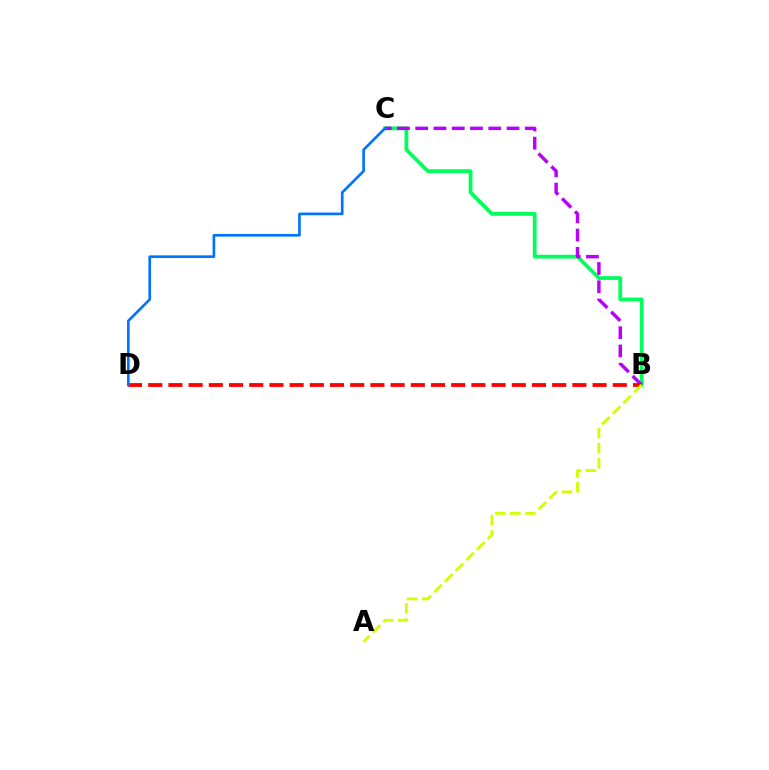{('B', 'C'): [{'color': '#00ff5c', 'line_style': 'solid', 'thickness': 2.71}, {'color': '#b900ff', 'line_style': 'dashed', 'thickness': 2.48}], ('B', 'D'): [{'color': '#ff0000', 'line_style': 'dashed', 'thickness': 2.74}], ('C', 'D'): [{'color': '#0074ff', 'line_style': 'solid', 'thickness': 1.91}], ('A', 'B'): [{'color': '#d1ff00', 'line_style': 'dashed', 'thickness': 2.05}]}